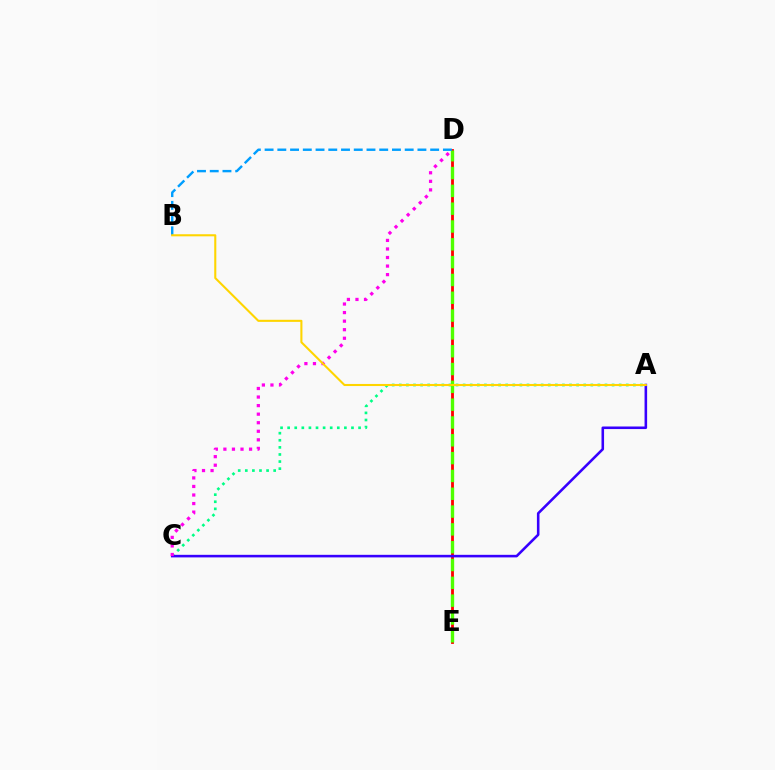{('D', 'E'): [{'color': '#ff0000', 'line_style': 'solid', 'thickness': 2.03}, {'color': '#4fff00', 'line_style': 'dashed', 'thickness': 2.42}], ('B', 'D'): [{'color': '#009eff', 'line_style': 'dashed', 'thickness': 1.73}], ('A', 'C'): [{'color': '#00ff86', 'line_style': 'dotted', 'thickness': 1.93}, {'color': '#3700ff', 'line_style': 'solid', 'thickness': 1.85}], ('C', 'D'): [{'color': '#ff00ed', 'line_style': 'dotted', 'thickness': 2.32}], ('A', 'B'): [{'color': '#ffd500', 'line_style': 'solid', 'thickness': 1.5}]}